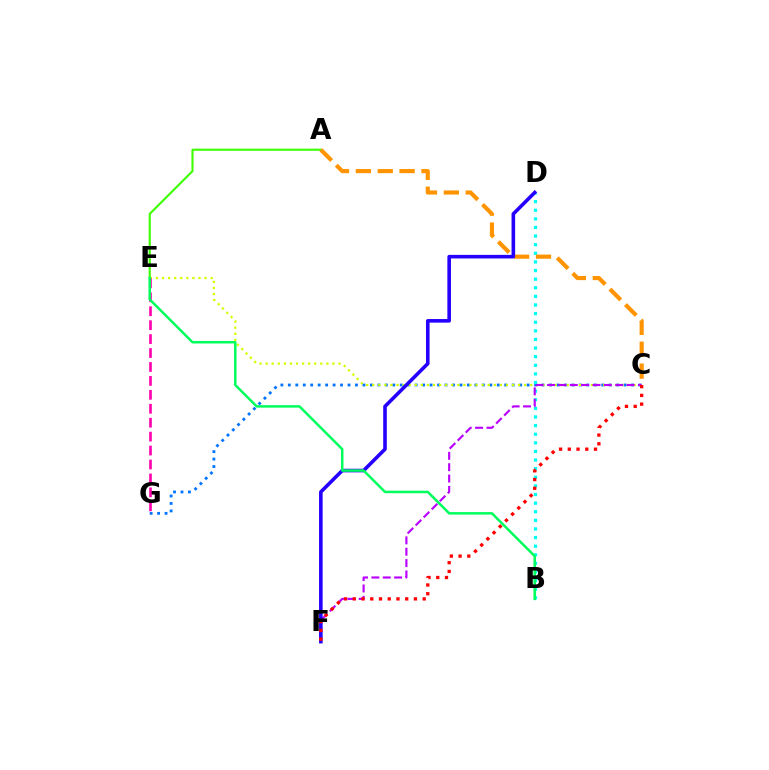{('C', 'G'): [{'color': '#0074ff', 'line_style': 'dotted', 'thickness': 2.03}], ('C', 'E'): [{'color': '#d1ff00', 'line_style': 'dotted', 'thickness': 1.65}], ('A', 'E'): [{'color': '#3dff00', 'line_style': 'solid', 'thickness': 1.52}], ('B', 'D'): [{'color': '#00fff6', 'line_style': 'dotted', 'thickness': 2.34}], ('E', 'G'): [{'color': '#ff00ac', 'line_style': 'dashed', 'thickness': 1.89}], ('C', 'F'): [{'color': '#b900ff', 'line_style': 'dashed', 'thickness': 1.54}, {'color': '#ff0000', 'line_style': 'dotted', 'thickness': 2.37}], ('A', 'C'): [{'color': '#ff9400', 'line_style': 'dashed', 'thickness': 2.97}], ('D', 'F'): [{'color': '#2500ff', 'line_style': 'solid', 'thickness': 2.58}], ('B', 'E'): [{'color': '#00ff5c', 'line_style': 'solid', 'thickness': 1.8}]}